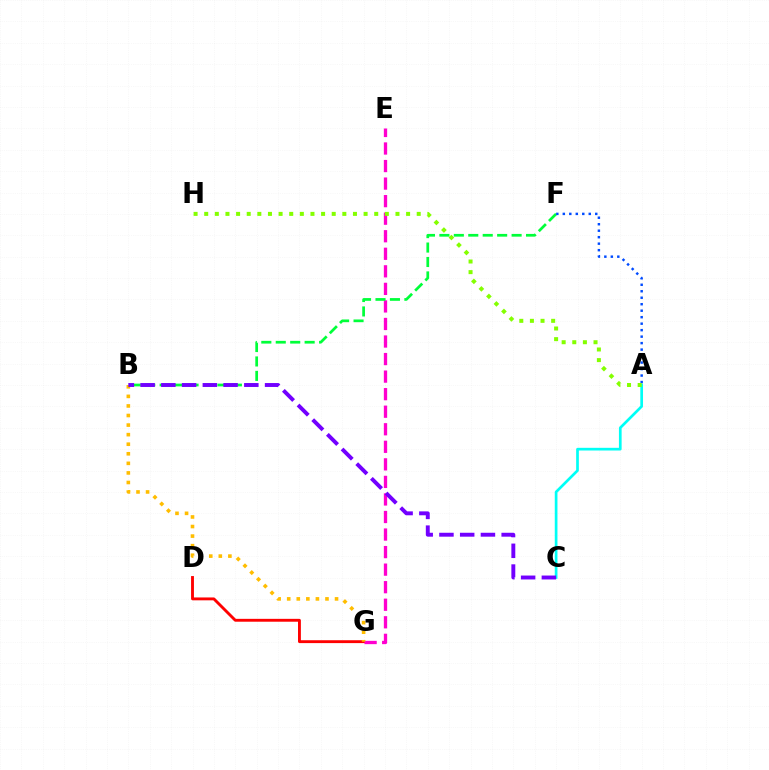{('D', 'G'): [{'color': '#ff0000', 'line_style': 'solid', 'thickness': 2.07}], ('E', 'G'): [{'color': '#ff00cf', 'line_style': 'dashed', 'thickness': 2.38}], ('B', 'F'): [{'color': '#00ff39', 'line_style': 'dashed', 'thickness': 1.96}], ('A', 'C'): [{'color': '#00fff6', 'line_style': 'solid', 'thickness': 1.94}], ('B', 'G'): [{'color': '#ffbd00', 'line_style': 'dotted', 'thickness': 2.6}], ('A', 'F'): [{'color': '#004bff', 'line_style': 'dotted', 'thickness': 1.76}], ('B', 'C'): [{'color': '#7200ff', 'line_style': 'dashed', 'thickness': 2.82}], ('A', 'H'): [{'color': '#84ff00', 'line_style': 'dotted', 'thickness': 2.89}]}